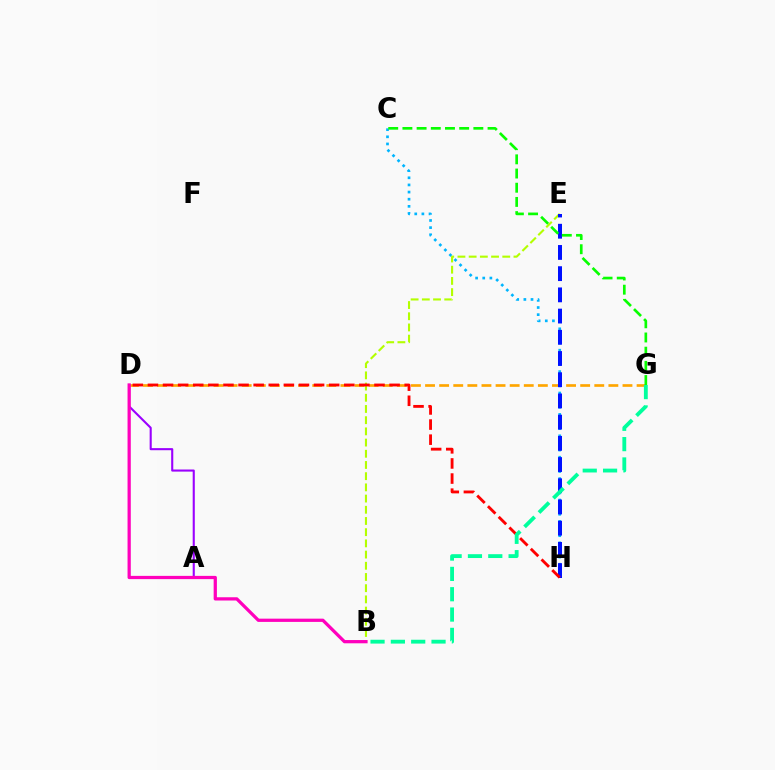{('D', 'G'): [{'color': '#ffa500', 'line_style': 'dashed', 'thickness': 1.92}], ('C', 'H'): [{'color': '#00b5ff', 'line_style': 'dotted', 'thickness': 1.94}], ('B', 'E'): [{'color': '#b3ff00', 'line_style': 'dashed', 'thickness': 1.52}], ('E', 'H'): [{'color': '#0010ff', 'line_style': 'dashed', 'thickness': 2.88}], ('A', 'D'): [{'color': '#9b00ff', 'line_style': 'solid', 'thickness': 1.51}], ('D', 'H'): [{'color': '#ff0000', 'line_style': 'dashed', 'thickness': 2.05}], ('C', 'G'): [{'color': '#08ff00', 'line_style': 'dashed', 'thickness': 1.93}], ('B', 'G'): [{'color': '#00ff9d', 'line_style': 'dashed', 'thickness': 2.76}], ('B', 'D'): [{'color': '#ff00bd', 'line_style': 'solid', 'thickness': 2.34}]}